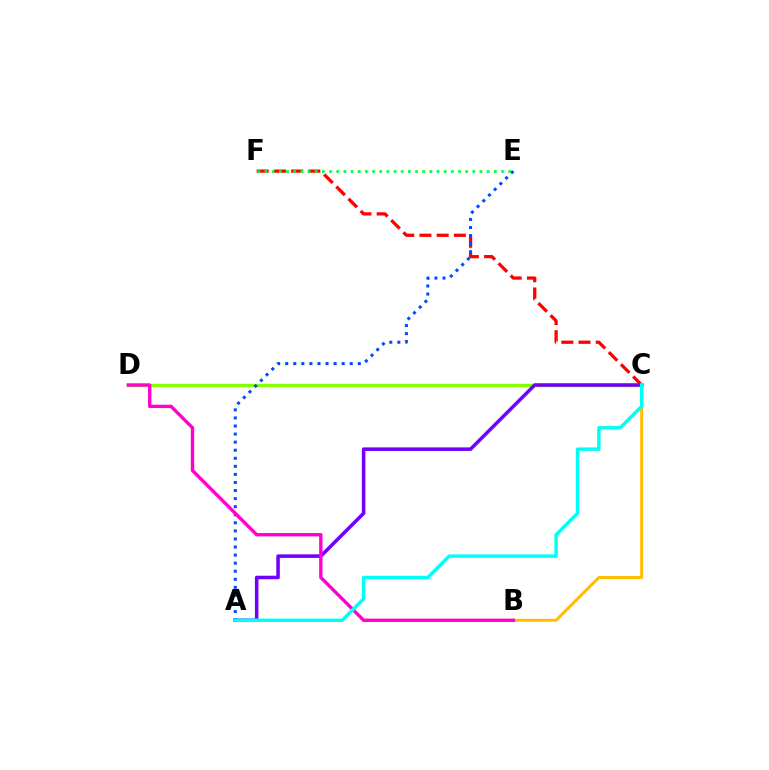{('C', 'D'): [{'color': '#84ff00', 'line_style': 'solid', 'thickness': 2.41}], ('A', 'C'): [{'color': '#7200ff', 'line_style': 'solid', 'thickness': 2.56}, {'color': '#00fff6', 'line_style': 'solid', 'thickness': 2.48}], ('C', 'F'): [{'color': '#ff0000', 'line_style': 'dashed', 'thickness': 2.34}], ('B', 'C'): [{'color': '#ffbd00', 'line_style': 'solid', 'thickness': 2.12}], ('A', 'E'): [{'color': '#004bff', 'line_style': 'dotted', 'thickness': 2.19}], ('B', 'D'): [{'color': '#ff00cf', 'line_style': 'solid', 'thickness': 2.42}], ('E', 'F'): [{'color': '#00ff39', 'line_style': 'dotted', 'thickness': 1.95}]}